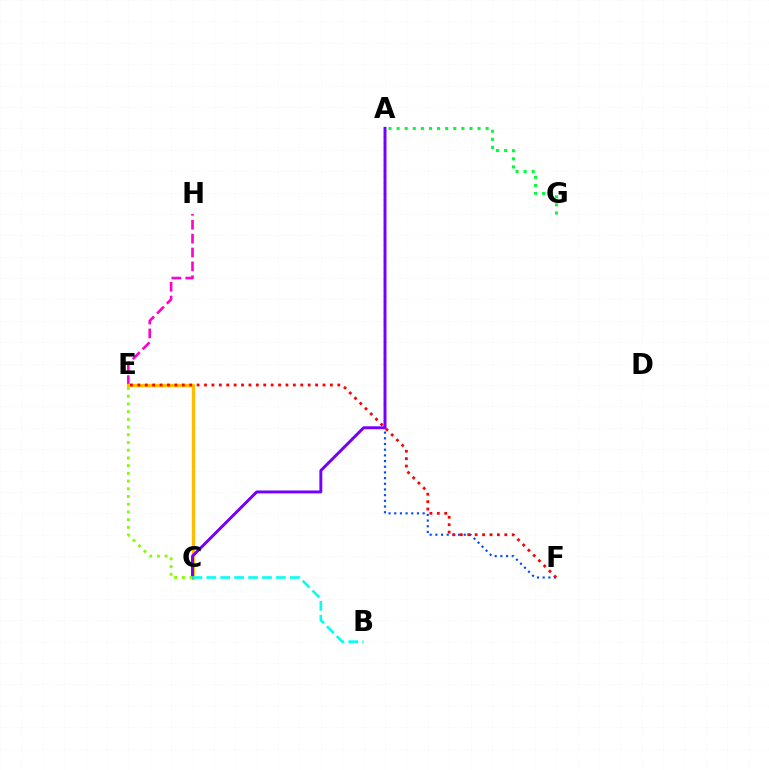{('E', 'H'): [{'color': '#ff00cf', 'line_style': 'dashed', 'thickness': 1.89}], ('A', 'G'): [{'color': '#00ff39', 'line_style': 'dotted', 'thickness': 2.2}], ('A', 'F'): [{'color': '#004bff', 'line_style': 'dotted', 'thickness': 1.54}], ('C', 'E'): [{'color': '#ffbd00', 'line_style': 'solid', 'thickness': 2.41}, {'color': '#84ff00', 'line_style': 'dotted', 'thickness': 2.1}], ('A', 'C'): [{'color': '#7200ff', 'line_style': 'solid', 'thickness': 2.11}], ('B', 'C'): [{'color': '#00fff6', 'line_style': 'dashed', 'thickness': 1.89}], ('E', 'F'): [{'color': '#ff0000', 'line_style': 'dotted', 'thickness': 2.01}]}